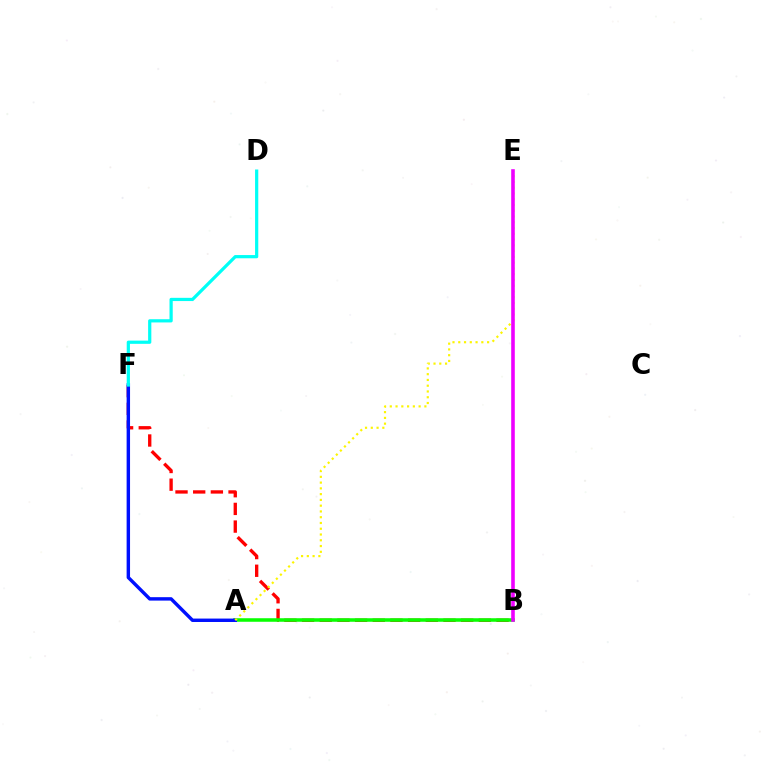{('B', 'F'): [{'color': '#ff0000', 'line_style': 'dashed', 'thickness': 2.4}], ('A', 'B'): [{'color': '#08ff00', 'line_style': 'solid', 'thickness': 2.55}], ('A', 'F'): [{'color': '#0010ff', 'line_style': 'solid', 'thickness': 2.46}], ('A', 'E'): [{'color': '#fcf500', 'line_style': 'dotted', 'thickness': 1.57}], ('D', 'F'): [{'color': '#00fff6', 'line_style': 'solid', 'thickness': 2.32}], ('B', 'E'): [{'color': '#ee00ff', 'line_style': 'solid', 'thickness': 2.59}]}